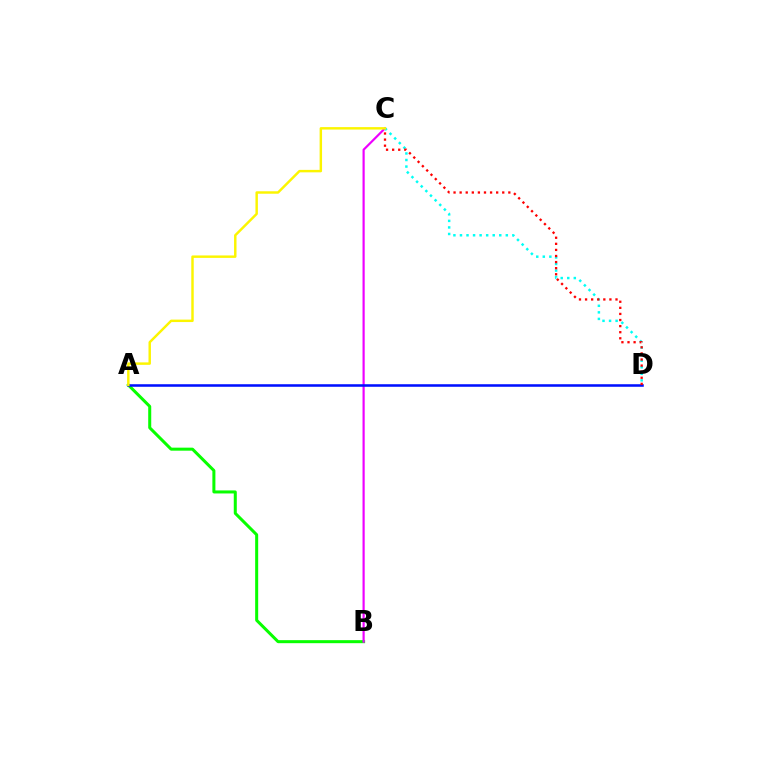{('A', 'B'): [{'color': '#08ff00', 'line_style': 'solid', 'thickness': 2.18}], ('B', 'C'): [{'color': '#ee00ff', 'line_style': 'solid', 'thickness': 1.57}], ('C', 'D'): [{'color': '#00fff6', 'line_style': 'dotted', 'thickness': 1.78}, {'color': '#ff0000', 'line_style': 'dotted', 'thickness': 1.65}], ('A', 'D'): [{'color': '#0010ff', 'line_style': 'solid', 'thickness': 1.83}], ('A', 'C'): [{'color': '#fcf500', 'line_style': 'solid', 'thickness': 1.76}]}